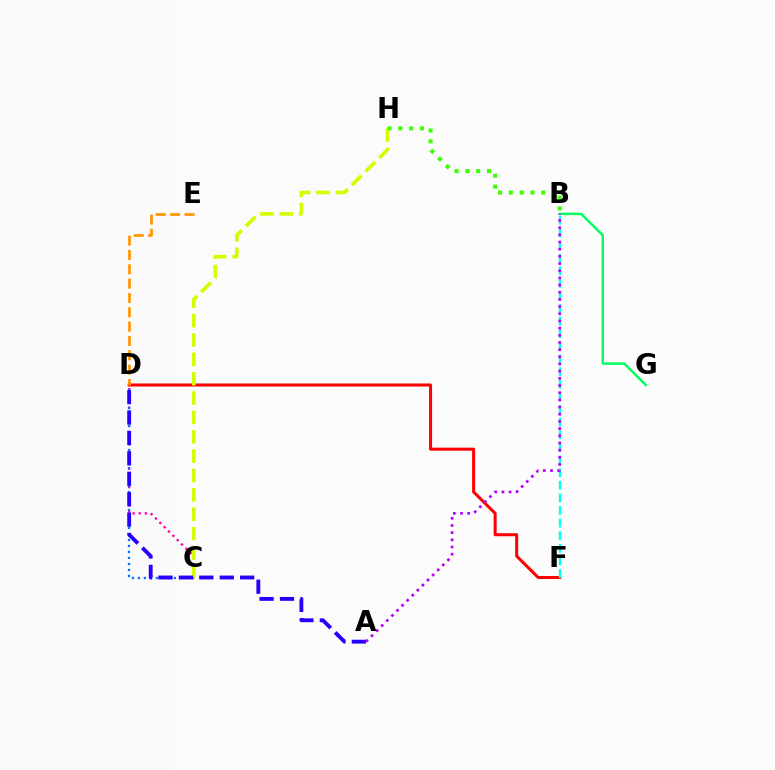{('C', 'D'): [{'color': '#ff00ac', 'line_style': 'dotted', 'thickness': 1.66}, {'color': '#0074ff', 'line_style': 'dotted', 'thickness': 1.63}], ('D', 'F'): [{'color': '#ff0000', 'line_style': 'solid', 'thickness': 2.18}], ('B', 'G'): [{'color': '#00ff5c', 'line_style': 'solid', 'thickness': 1.76}], ('C', 'H'): [{'color': '#d1ff00', 'line_style': 'dashed', 'thickness': 2.63}], ('B', 'H'): [{'color': '#3dff00', 'line_style': 'dotted', 'thickness': 2.94}], ('B', 'F'): [{'color': '#00fff6', 'line_style': 'dashed', 'thickness': 1.71}], ('A', 'B'): [{'color': '#b900ff', 'line_style': 'dotted', 'thickness': 1.95}], ('A', 'D'): [{'color': '#2500ff', 'line_style': 'dashed', 'thickness': 2.77}], ('D', 'E'): [{'color': '#ff9400', 'line_style': 'dashed', 'thickness': 1.95}]}